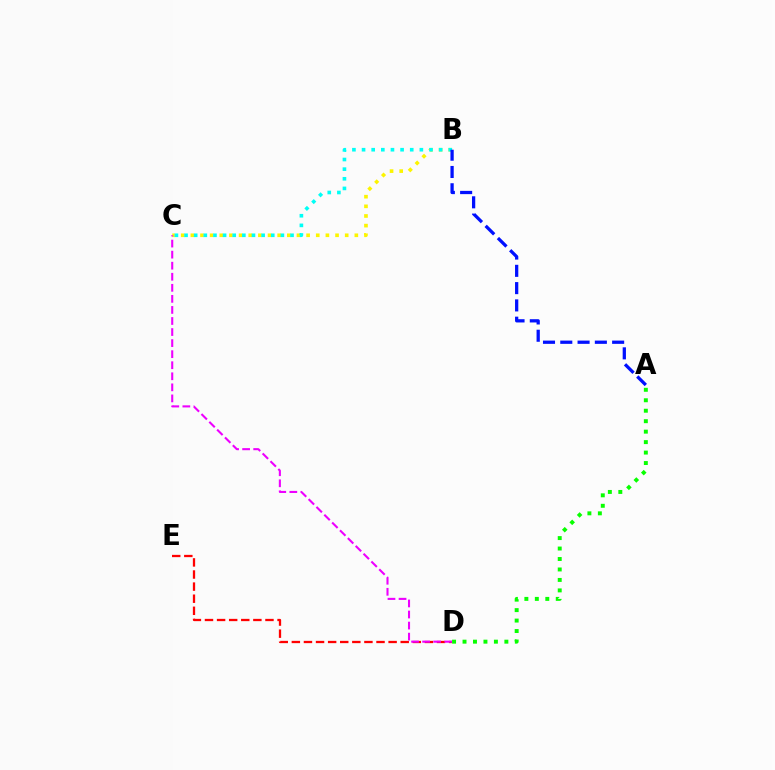{('D', 'E'): [{'color': '#ff0000', 'line_style': 'dashed', 'thickness': 1.64}], ('B', 'C'): [{'color': '#fcf500', 'line_style': 'dotted', 'thickness': 2.62}, {'color': '#00fff6', 'line_style': 'dotted', 'thickness': 2.62}], ('C', 'D'): [{'color': '#ee00ff', 'line_style': 'dashed', 'thickness': 1.5}], ('A', 'D'): [{'color': '#08ff00', 'line_style': 'dotted', 'thickness': 2.84}], ('A', 'B'): [{'color': '#0010ff', 'line_style': 'dashed', 'thickness': 2.35}]}